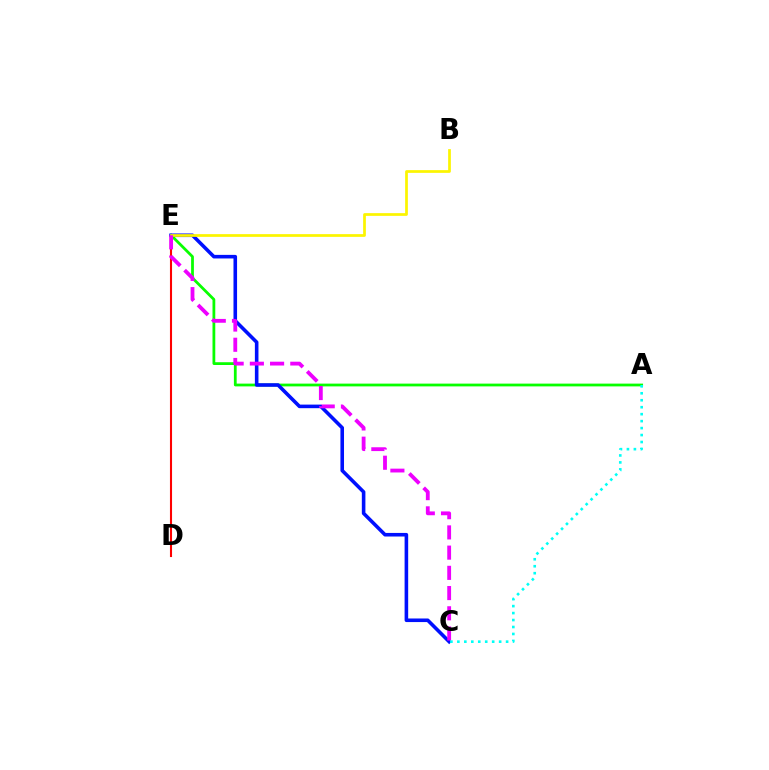{('D', 'E'): [{'color': '#ff0000', 'line_style': 'solid', 'thickness': 1.51}], ('A', 'E'): [{'color': '#08ff00', 'line_style': 'solid', 'thickness': 2.0}], ('C', 'E'): [{'color': '#0010ff', 'line_style': 'solid', 'thickness': 2.58}, {'color': '#ee00ff', 'line_style': 'dashed', 'thickness': 2.75}], ('B', 'E'): [{'color': '#fcf500', 'line_style': 'solid', 'thickness': 1.96}], ('A', 'C'): [{'color': '#00fff6', 'line_style': 'dotted', 'thickness': 1.89}]}